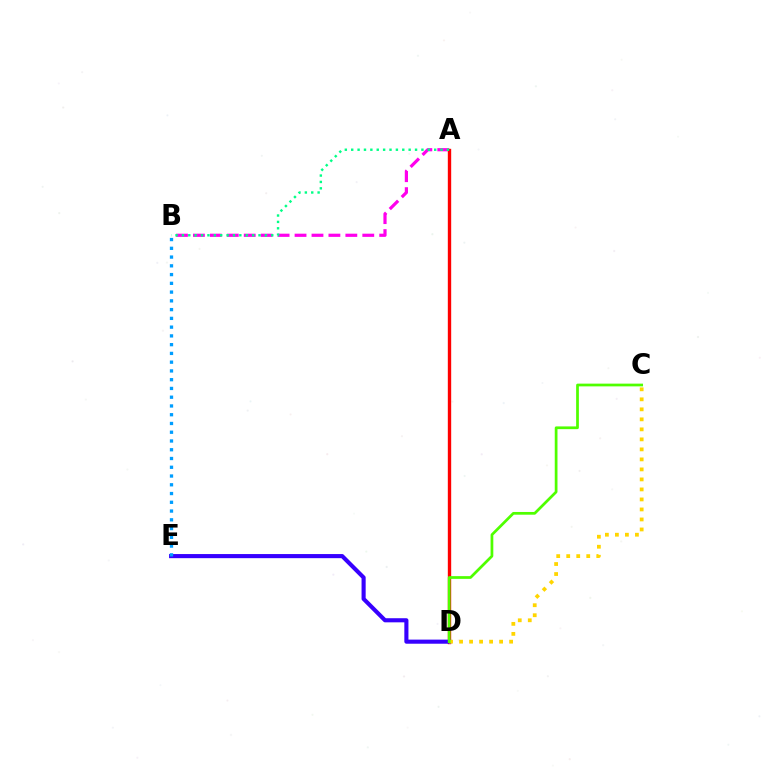{('A', 'B'): [{'color': '#ff00ed', 'line_style': 'dashed', 'thickness': 2.3}, {'color': '#00ff86', 'line_style': 'dotted', 'thickness': 1.73}], ('A', 'D'): [{'color': '#ff0000', 'line_style': 'solid', 'thickness': 2.43}], ('D', 'E'): [{'color': '#3700ff', 'line_style': 'solid', 'thickness': 2.96}], ('C', 'D'): [{'color': '#ffd500', 'line_style': 'dotted', 'thickness': 2.72}, {'color': '#4fff00', 'line_style': 'solid', 'thickness': 1.97}], ('B', 'E'): [{'color': '#009eff', 'line_style': 'dotted', 'thickness': 2.38}]}